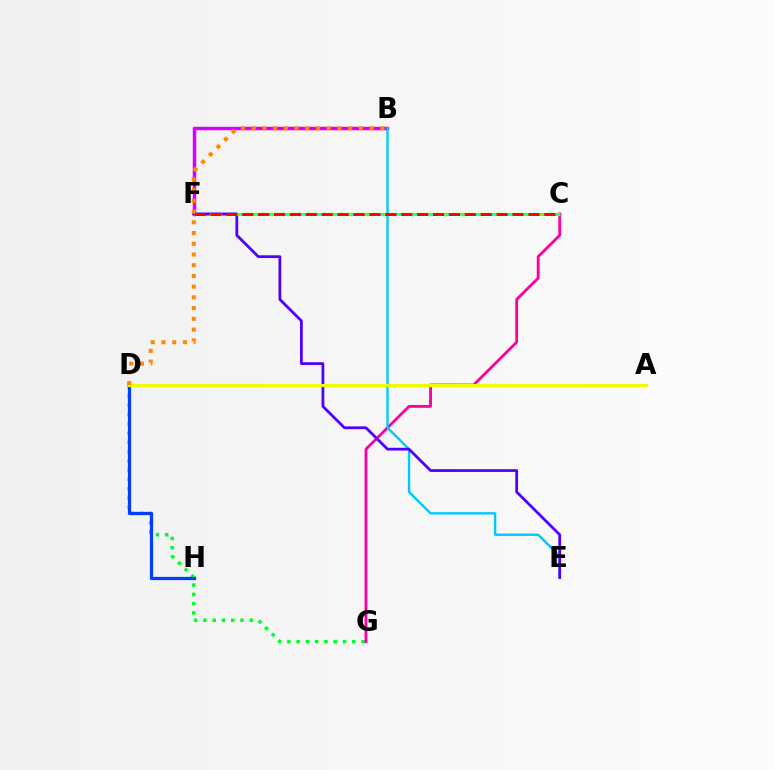{('D', 'G'): [{'color': '#00ff27', 'line_style': 'dotted', 'thickness': 2.52}], ('B', 'F'): [{'color': '#d600ff', 'line_style': 'solid', 'thickness': 2.49}], ('C', 'G'): [{'color': '#ff00a0', 'line_style': 'solid', 'thickness': 2.04}], ('C', 'F'): [{'color': '#00ffaf', 'line_style': 'solid', 'thickness': 1.95}, {'color': '#66ff00', 'line_style': 'dotted', 'thickness': 2.36}, {'color': '#ff0000', 'line_style': 'dashed', 'thickness': 2.16}], ('B', 'E'): [{'color': '#00c7ff', 'line_style': 'solid', 'thickness': 1.7}], ('D', 'H'): [{'color': '#003fff', 'line_style': 'solid', 'thickness': 2.34}], ('E', 'F'): [{'color': '#4f00ff', 'line_style': 'solid', 'thickness': 2.0}], ('A', 'D'): [{'color': '#eeff00', 'line_style': 'solid', 'thickness': 2.27}], ('B', 'D'): [{'color': '#ff8800', 'line_style': 'dotted', 'thickness': 2.91}]}